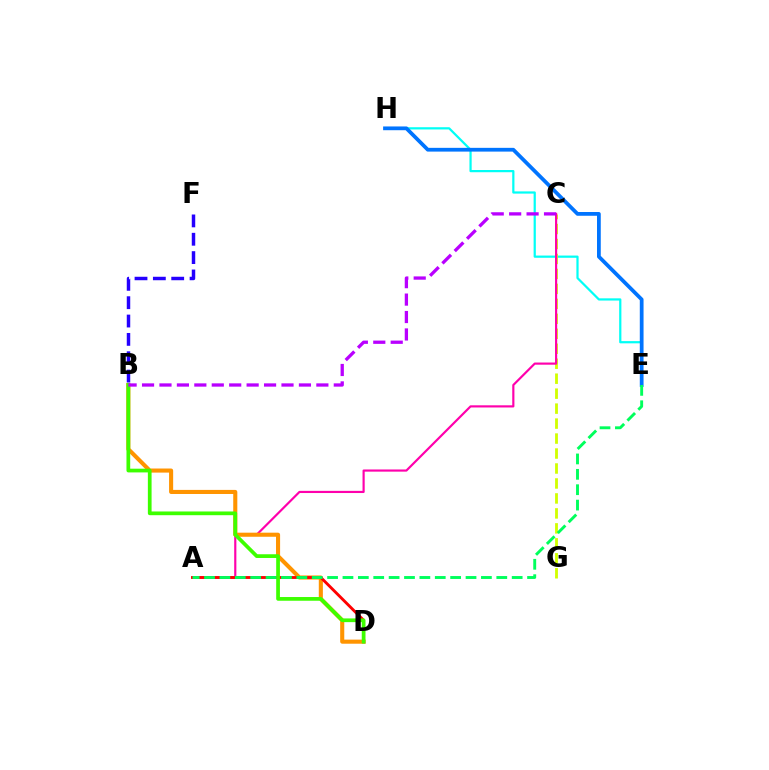{('E', 'H'): [{'color': '#00fff6', 'line_style': 'solid', 'thickness': 1.6}, {'color': '#0074ff', 'line_style': 'solid', 'thickness': 2.71}], ('C', 'G'): [{'color': '#d1ff00', 'line_style': 'dashed', 'thickness': 2.03}], ('A', 'C'): [{'color': '#ff00ac', 'line_style': 'solid', 'thickness': 1.56}], ('B', 'D'): [{'color': '#ff9400', 'line_style': 'solid', 'thickness': 2.94}, {'color': '#3dff00', 'line_style': 'solid', 'thickness': 2.68}], ('A', 'D'): [{'color': '#ff0000', 'line_style': 'solid', 'thickness': 2.06}], ('B', 'F'): [{'color': '#2500ff', 'line_style': 'dashed', 'thickness': 2.49}], ('A', 'E'): [{'color': '#00ff5c', 'line_style': 'dashed', 'thickness': 2.09}], ('B', 'C'): [{'color': '#b900ff', 'line_style': 'dashed', 'thickness': 2.37}]}